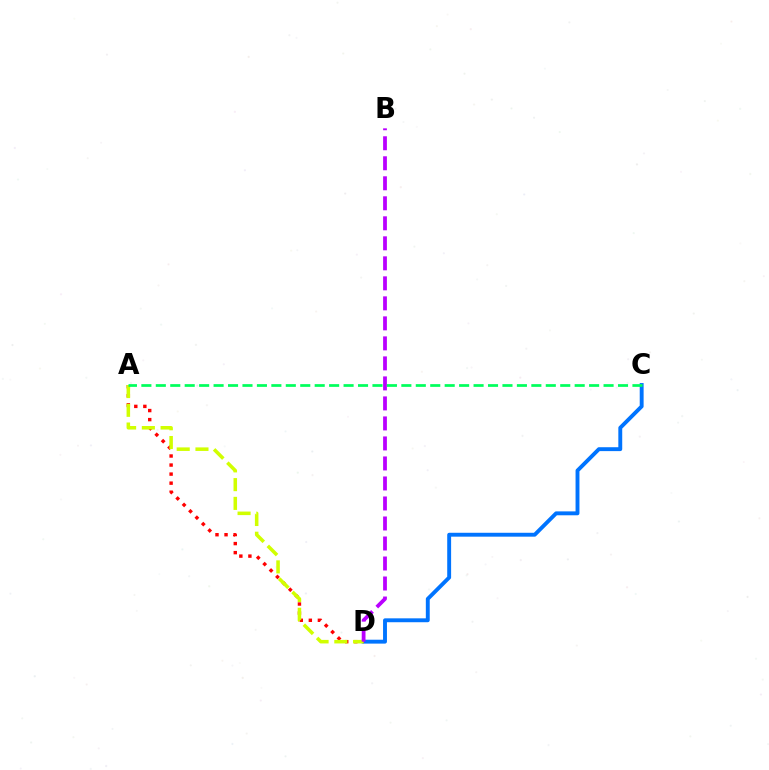{('C', 'D'): [{'color': '#0074ff', 'line_style': 'solid', 'thickness': 2.8}], ('A', 'D'): [{'color': '#ff0000', 'line_style': 'dotted', 'thickness': 2.46}, {'color': '#d1ff00', 'line_style': 'dashed', 'thickness': 2.55}], ('B', 'D'): [{'color': '#b900ff', 'line_style': 'dashed', 'thickness': 2.72}], ('A', 'C'): [{'color': '#00ff5c', 'line_style': 'dashed', 'thickness': 1.96}]}